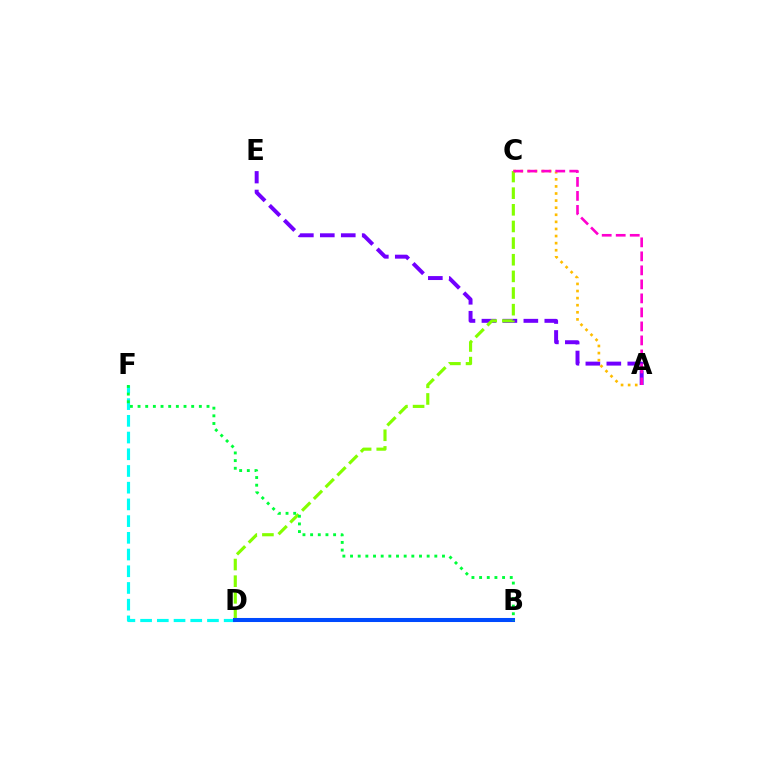{('A', 'E'): [{'color': '#7200ff', 'line_style': 'dashed', 'thickness': 2.85}], ('C', 'D'): [{'color': '#84ff00', 'line_style': 'dashed', 'thickness': 2.26}], ('B', 'D'): [{'color': '#ff0000', 'line_style': 'dashed', 'thickness': 1.99}, {'color': '#004bff', 'line_style': 'solid', 'thickness': 2.91}], ('D', 'F'): [{'color': '#00fff6', 'line_style': 'dashed', 'thickness': 2.27}], ('A', 'C'): [{'color': '#ffbd00', 'line_style': 'dotted', 'thickness': 1.93}, {'color': '#ff00cf', 'line_style': 'dashed', 'thickness': 1.9}], ('B', 'F'): [{'color': '#00ff39', 'line_style': 'dotted', 'thickness': 2.08}]}